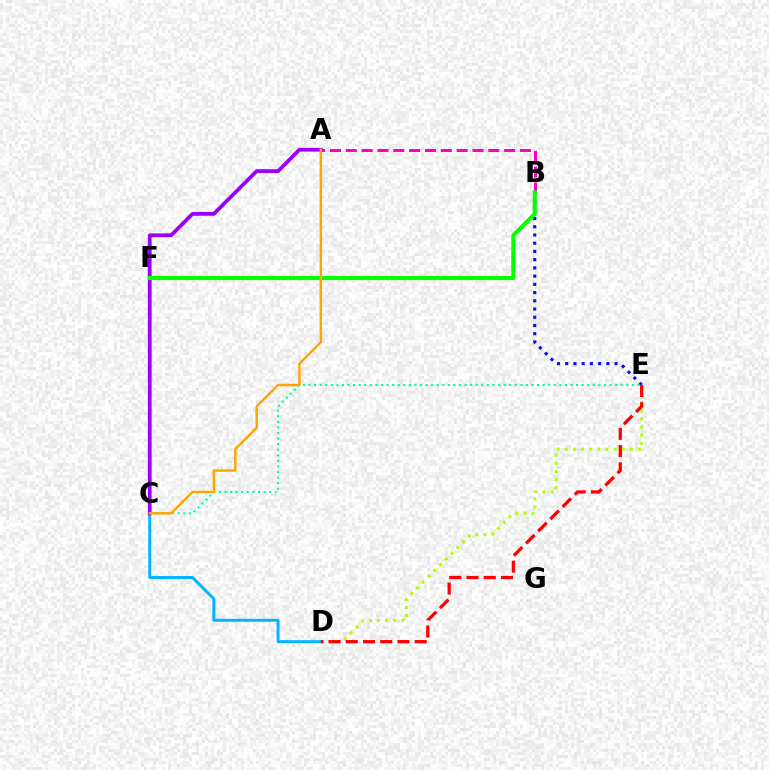{('D', 'E'): [{'color': '#b3ff00', 'line_style': 'dotted', 'thickness': 2.21}, {'color': '#ff0000', 'line_style': 'dashed', 'thickness': 2.34}], ('B', 'E'): [{'color': '#0010ff', 'line_style': 'dotted', 'thickness': 2.24}], ('C', 'D'): [{'color': '#00b5ff', 'line_style': 'solid', 'thickness': 2.13}], ('C', 'E'): [{'color': '#00ff9d', 'line_style': 'dotted', 'thickness': 1.51}], ('A', 'B'): [{'color': '#ff00bd', 'line_style': 'dashed', 'thickness': 2.15}], ('A', 'C'): [{'color': '#9b00ff', 'line_style': 'solid', 'thickness': 2.7}, {'color': '#ffa500', 'line_style': 'solid', 'thickness': 1.75}], ('B', 'F'): [{'color': '#08ff00', 'line_style': 'solid', 'thickness': 2.95}]}